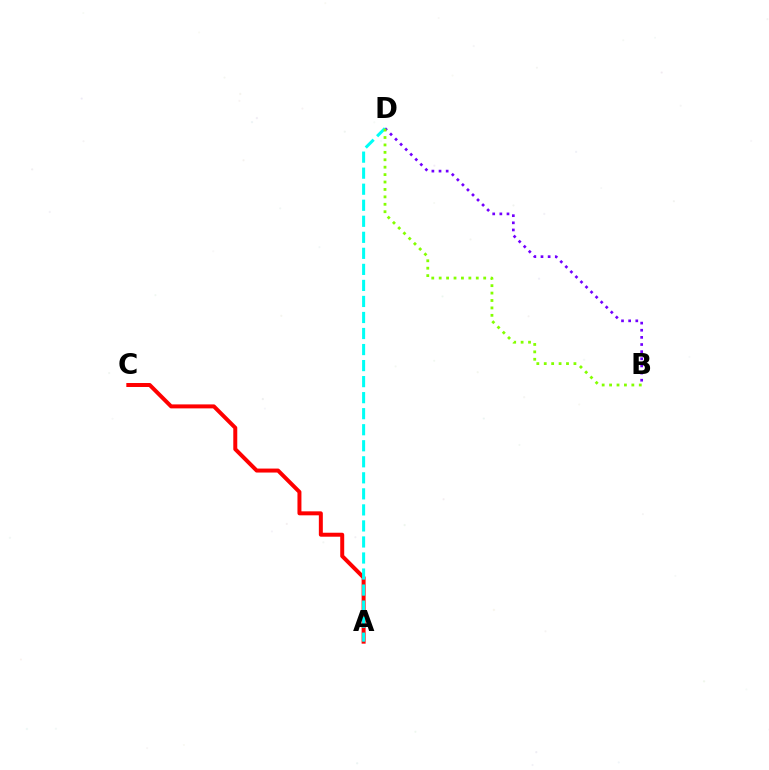{('B', 'D'): [{'color': '#7200ff', 'line_style': 'dotted', 'thickness': 1.94}, {'color': '#84ff00', 'line_style': 'dotted', 'thickness': 2.02}], ('A', 'C'): [{'color': '#ff0000', 'line_style': 'solid', 'thickness': 2.86}], ('A', 'D'): [{'color': '#00fff6', 'line_style': 'dashed', 'thickness': 2.18}]}